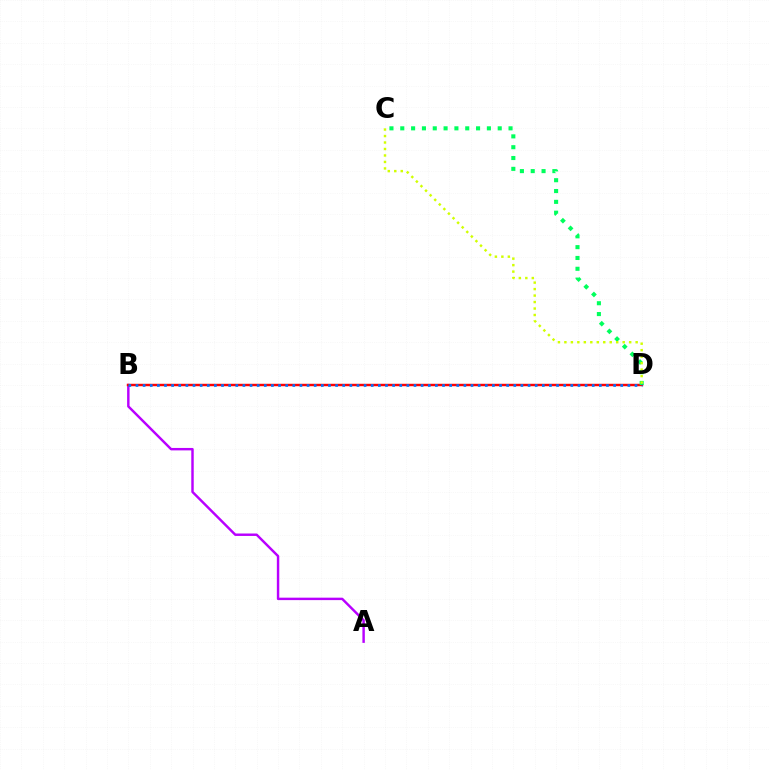{('A', 'B'): [{'color': '#b900ff', 'line_style': 'solid', 'thickness': 1.76}], ('B', 'D'): [{'color': '#ff0000', 'line_style': 'solid', 'thickness': 1.76}, {'color': '#0074ff', 'line_style': 'dotted', 'thickness': 1.94}], ('C', 'D'): [{'color': '#00ff5c', 'line_style': 'dotted', 'thickness': 2.94}, {'color': '#d1ff00', 'line_style': 'dotted', 'thickness': 1.76}]}